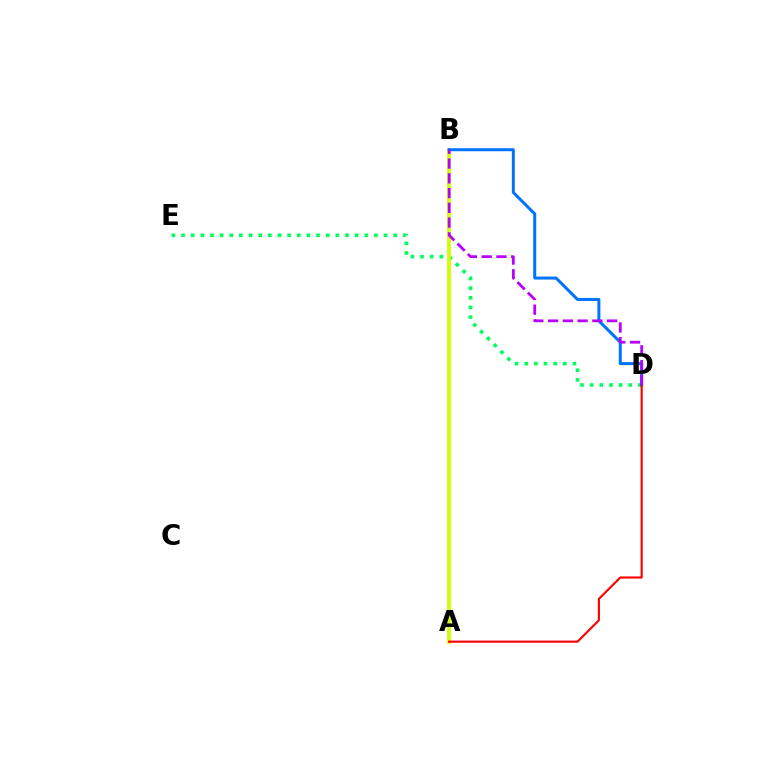{('D', 'E'): [{'color': '#00ff5c', 'line_style': 'dotted', 'thickness': 2.62}], ('A', 'B'): [{'color': '#d1ff00', 'line_style': 'solid', 'thickness': 2.75}], ('B', 'D'): [{'color': '#0074ff', 'line_style': 'solid', 'thickness': 2.17}, {'color': '#b900ff', 'line_style': 'dashed', 'thickness': 2.0}], ('A', 'D'): [{'color': '#ff0000', 'line_style': 'solid', 'thickness': 1.55}]}